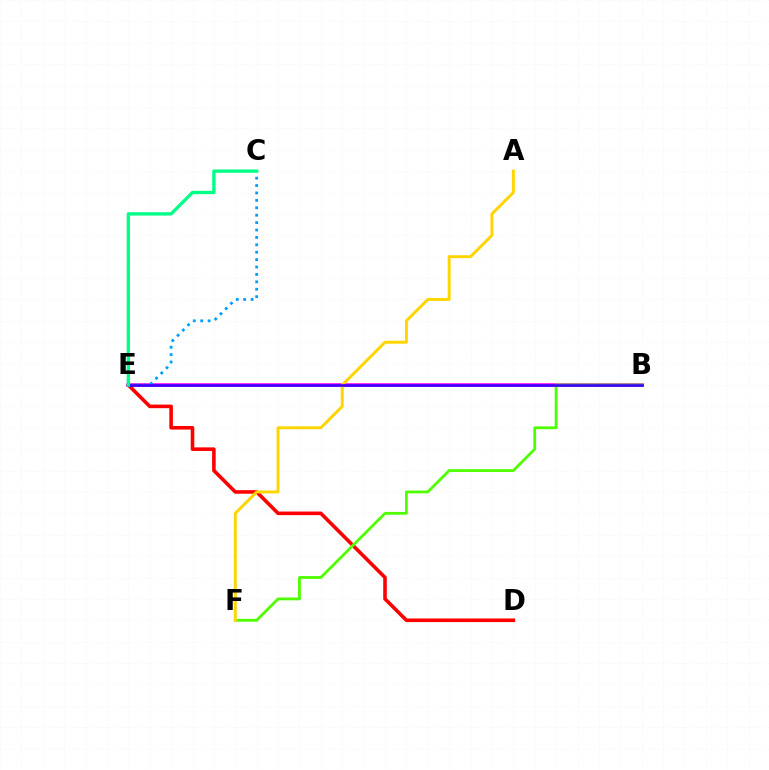{('D', 'E'): [{'color': '#ff0000', 'line_style': 'solid', 'thickness': 2.58}], ('B', 'E'): [{'color': '#ff00ed', 'line_style': 'solid', 'thickness': 2.58}, {'color': '#3700ff', 'line_style': 'solid', 'thickness': 1.89}], ('C', 'E'): [{'color': '#009eff', 'line_style': 'dotted', 'thickness': 2.01}, {'color': '#00ff86', 'line_style': 'solid', 'thickness': 2.41}], ('B', 'F'): [{'color': '#4fff00', 'line_style': 'solid', 'thickness': 2.02}], ('A', 'F'): [{'color': '#ffd500', 'line_style': 'solid', 'thickness': 2.12}]}